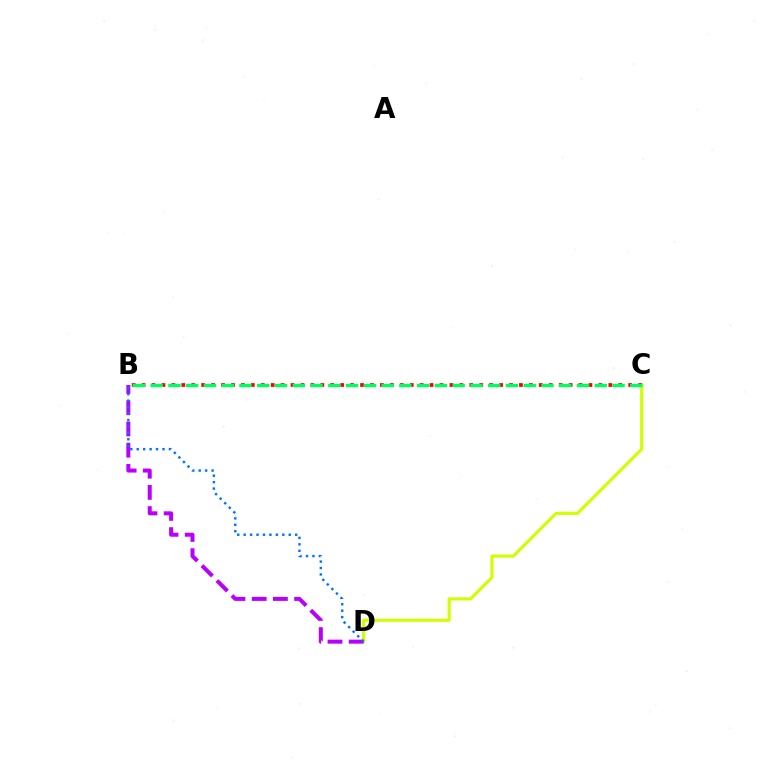{('C', 'D'): [{'color': '#d1ff00', 'line_style': 'solid', 'thickness': 2.25}], ('B', 'D'): [{'color': '#b900ff', 'line_style': 'dashed', 'thickness': 2.88}, {'color': '#0074ff', 'line_style': 'dotted', 'thickness': 1.75}], ('B', 'C'): [{'color': '#ff0000', 'line_style': 'dotted', 'thickness': 2.7}, {'color': '#00ff5c', 'line_style': 'dashed', 'thickness': 2.41}]}